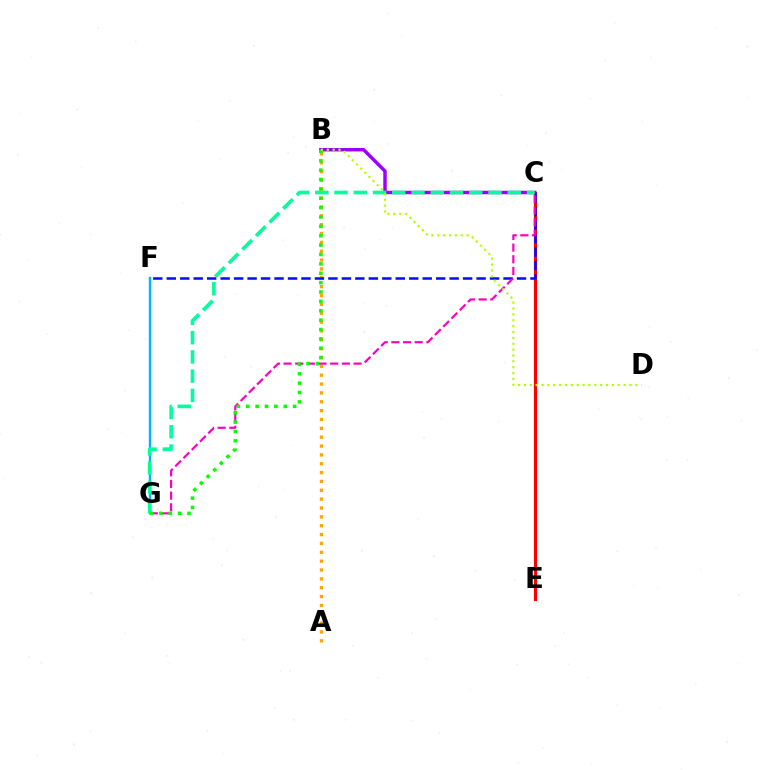{('C', 'E'): [{'color': '#ff0000', 'line_style': 'solid', 'thickness': 2.26}], ('B', 'C'): [{'color': '#9b00ff', 'line_style': 'solid', 'thickness': 2.48}], ('A', 'B'): [{'color': '#ffa500', 'line_style': 'dotted', 'thickness': 2.41}], ('C', 'F'): [{'color': '#0010ff', 'line_style': 'dashed', 'thickness': 1.83}], ('F', 'G'): [{'color': '#00b5ff', 'line_style': 'solid', 'thickness': 1.74}], ('C', 'G'): [{'color': '#ff00bd', 'line_style': 'dashed', 'thickness': 1.59}, {'color': '#00ff9d', 'line_style': 'dashed', 'thickness': 2.62}], ('B', 'G'): [{'color': '#08ff00', 'line_style': 'dotted', 'thickness': 2.55}], ('B', 'D'): [{'color': '#b3ff00', 'line_style': 'dotted', 'thickness': 1.59}]}